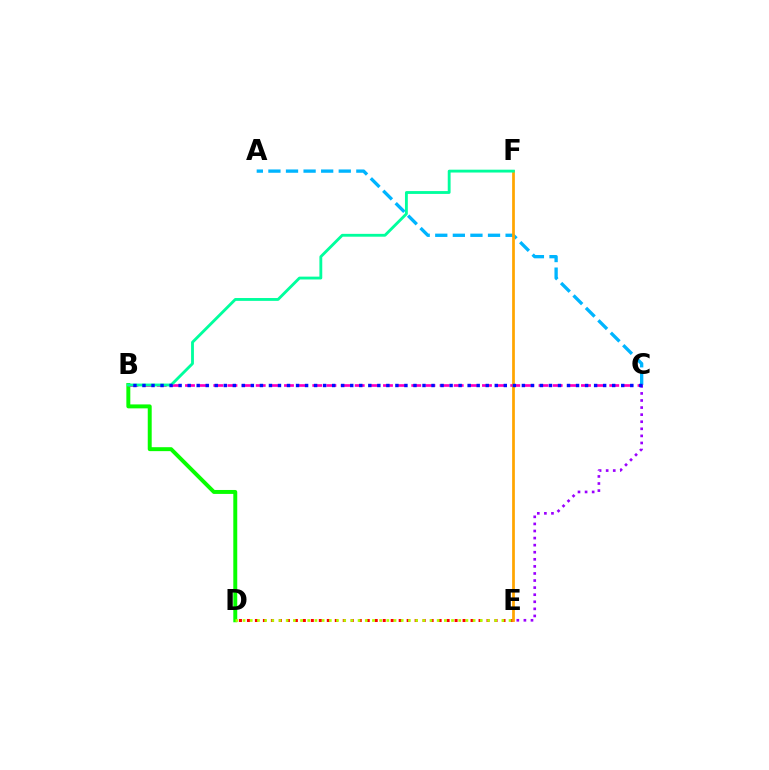{('C', 'E'): [{'color': '#9b00ff', 'line_style': 'dotted', 'thickness': 1.92}], ('A', 'C'): [{'color': '#00b5ff', 'line_style': 'dashed', 'thickness': 2.39}], ('D', 'E'): [{'color': '#ff0000', 'line_style': 'dotted', 'thickness': 2.17}, {'color': '#b3ff00', 'line_style': 'dotted', 'thickness': 1.95}], ('B', 'D'): [{'color': '#08ff00', 'line_style': 'solid', 'thickness': 2.84}], ('B', 'C'): [{'color': '#ff00bd', 'line_style': 'dashed', 'thickness': 1.92}, {'color': '#0010ff', 'line_style': 'dotted', 'thickness': 2.45}], ('E', 'F'): [{'color': '#ffa500', 'line_style': 'solid', 'thickness': 1.97}], ('B', 'F'): [{'color': '#00ff9d', 'line_style': 'solid', 'thickness': 2.05}]}